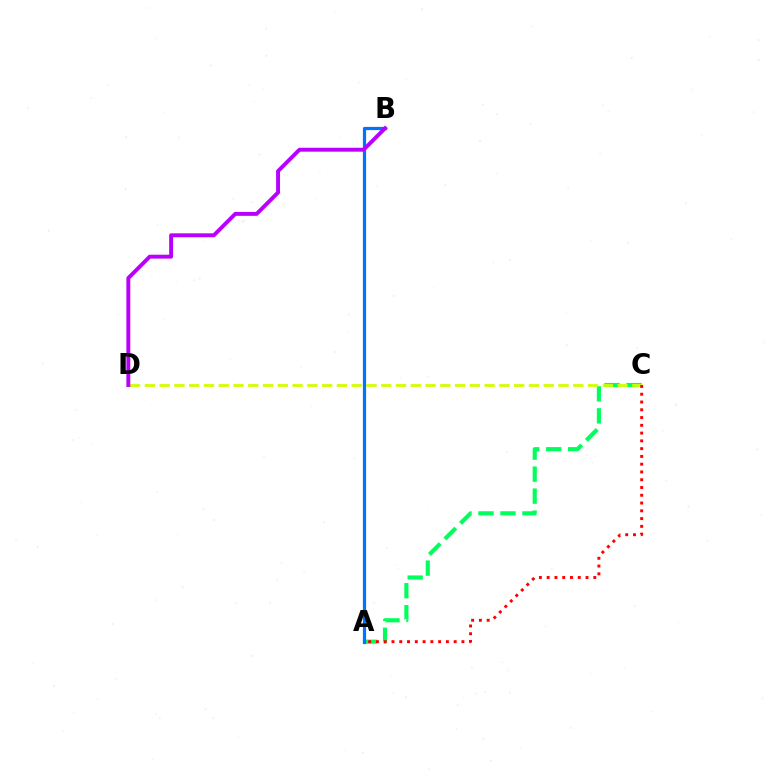{('A', 'C'): [{'color': '#00ff5c', 'line_style': 'dashed', 'thickness': 2.99}, {'color': '#ff0000', 'line_style': 'dotted', 'thickness': 2.11}], ('A', 'B'): [{'color': '#0074ff', 'line_style': 'solid', 'thickness': 2.33}], ('C', 'D'): [{'color': '#d1ff00', 'line_style': 'dashed', 'thickness': 2.01}], ('B', 'D'): [{'color': '#b900ff', 'line_style': 'solid', 'thickness': 2.82}]}